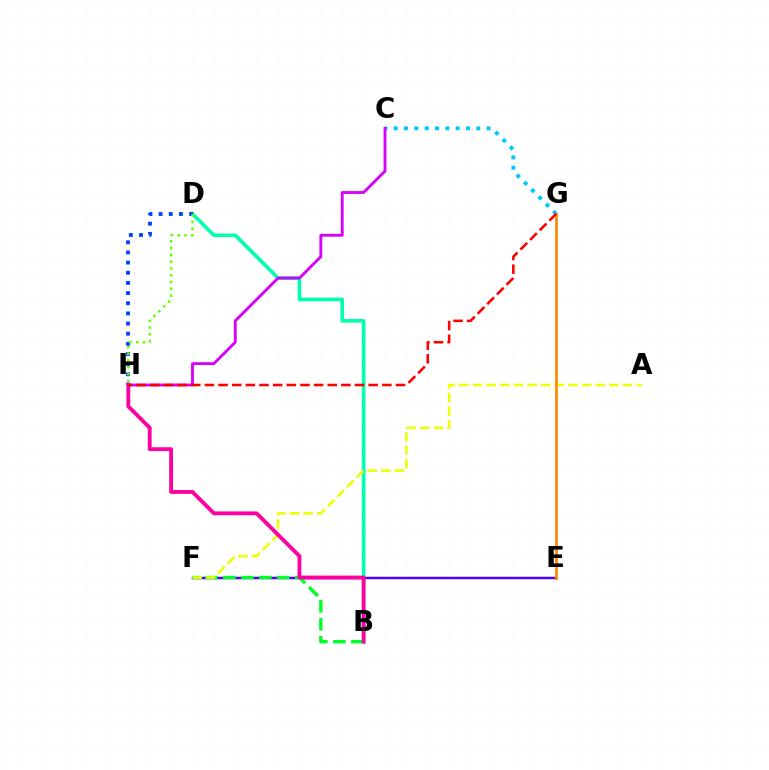{('B', 'D'): [{'color': '#00ffaf', 'line_style': 'solid', 'thickness': 2.62}], ('E', 'F'): [{'color': '#4f00ff', 'line_style': 'solid', 'thickness': 1.8}], ('B', 'F'): [{'color': '#00ff27', 'line_style': 'dashed', 'thickness': 2.44}], ('C', 'G'): [{'color': '#00c7ff', 'line_style': 'dotted', 'thickness': 2.8}], ('D', 'H'): [{'color': '#003fff', 'line_style': 'dotted', 'thickness': 2.76}, {'color': '#66ff00', 'line_style': 'dotted', 'thickness': 1.85}], ('A', 'F'): [{'color': '#eeff00', 'line_style': 'dashed', 'thickness': 1.85}], ('C', 'H'): [{'color': '#d600ff', 'line_style': 'solid', 'thickness': 2.05}], ('E', 'G'): [{'color': '#ff8800', 'line_style': 'solid', 'thickness': 1.97}], ('B', 'H'): [{'color': '#ff00a0', 'line_style': 'solid', 'thickness': 2.76}], ('G', 'H'): [{'color': '#ff0000', 'line_style': 'dashed', 'thickness': 1.85}]}